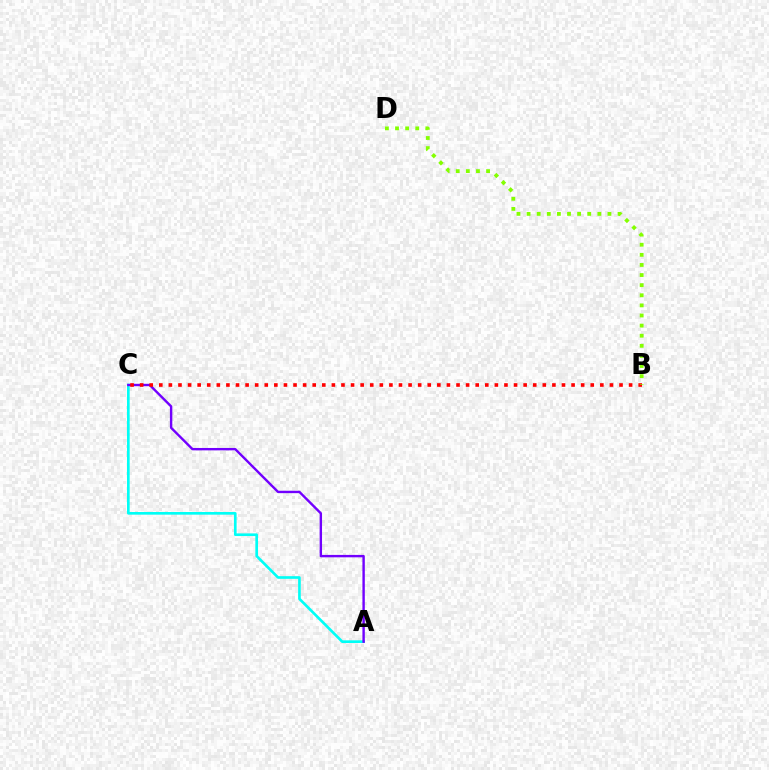{('A', 'C'): [{'color': '#00fff6', 'line_style': 'solid', 'thickness': 1.91}, {'color': '#7200ff', 'line_style': 'solid', 'thickness': 1.73}], ('B', 'C'): [{'color': '#ff0000', 'line_style': 'dotted', 'thickness': 2.6}], ('B', 'D'): [{'color': '#84ff00', 'line_style': 'dotted', 'thickness': 2.75}]}